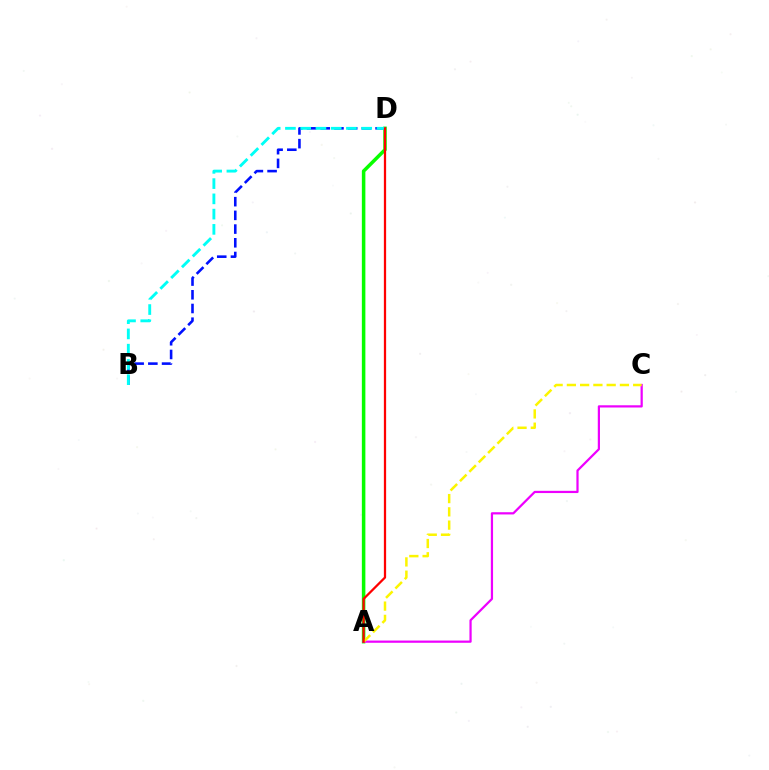{('B', 'D'): [{'color': '#0010ff', 'line_style': 'dashed', 'thickness': 1.86}, {'color': '#00fff6', 'line_style': 'dashed', 'thickness': 2.07}], ('A', 'D'): [{'color': '#08ff00', 'line_style': 'solid', 'thickness': 2.54}, {'color': '#ff0000', 'line_style': 'solid', 'thickness': 1.63}], ('A', 'C'): [{'color': '#ee00ff', 'line_style': 'solid', 'thickness': 1.6}, {'color': '#fcf500', 'line_style': 'dashed', 'thickness': 1.8}]}